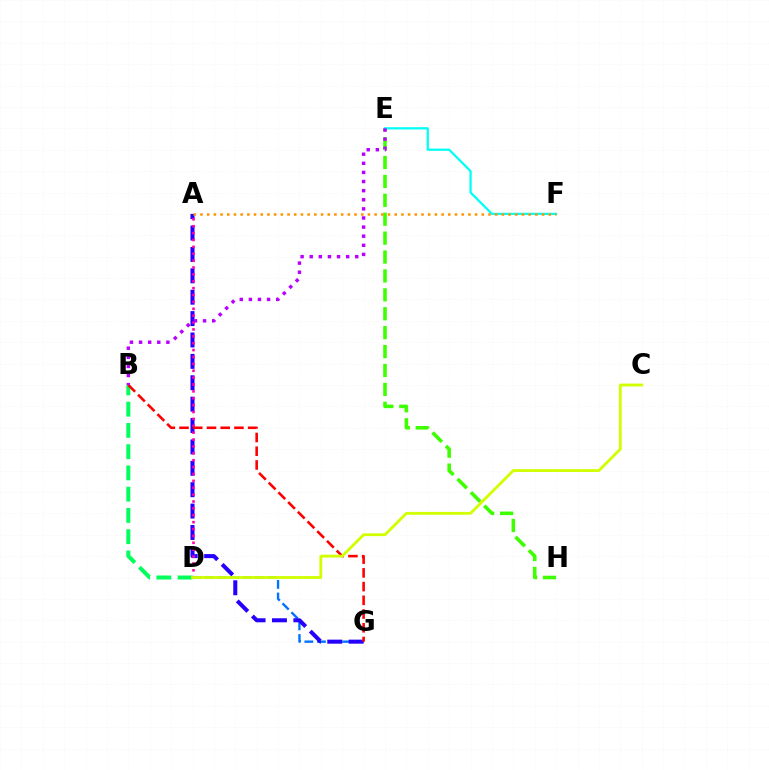{('D', 'G'): [{'color': '#0074ff', 'line_style': 'dashed', 'thickness': 1.71}], ('A', 'G'): [{'color': '#2500ff', 'line_style': 'dashed', 'thickness': 2.91}], ('E', 'H'): [{'color': '#3dff00', 'line_style': 'dashed', 'thickness': 2.57}], ('B', 'D'): [{'color': '#00ff5c', 'line_style': 'dashed', 'thickness': 2.89}], ('A', 'D'): [{'color': '#ff00ac', 'line_style': 'dotted', 'thickness': 1.87}], ('E', 'F'): [{'color': '#00fff6', 'line_style': 'solid', 'thickness': 1.63}], ('B', 'G'): [{'color': '#ff0000', 'line_style': 'dashed', 'thickness': 1.86}], ('C', 'D'): [{'color': '#d1ff00', 'line_style': 'solid', 'thickness': 2.04}], ('B', 'E'): [{'color': '#b900ff', 'line_style': 'dotted', 'thickness': 2.47}], ('A', 'F'): [{'color': '#ff9400', 'line_style': 'dotted', 'thickness': 1.82}]}